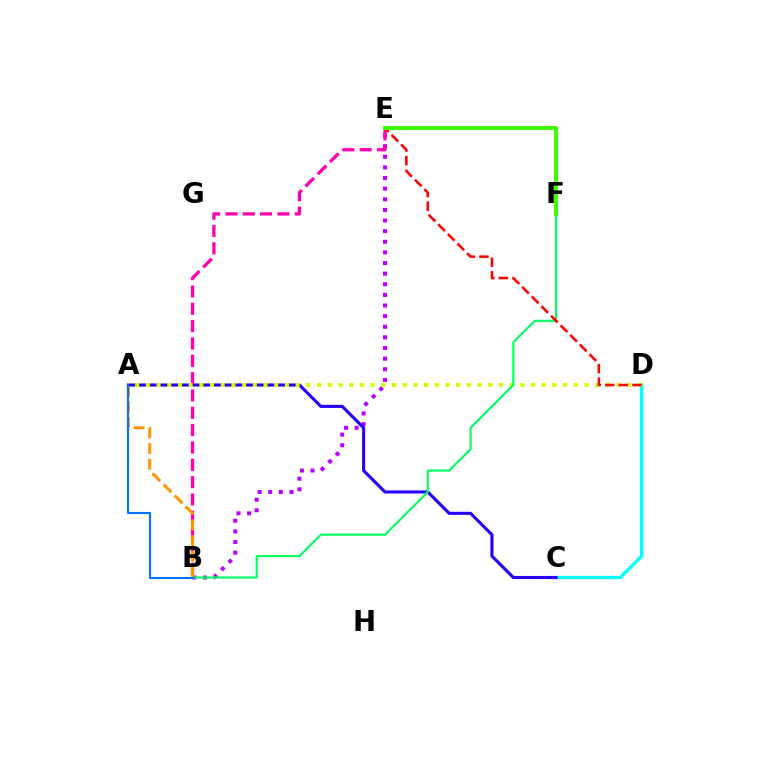{('B', 'E'): [{'color': '#b900ff', 'line_style': 'dotted', 'thickness': 2.89}, {'color': '#ff00ac', 'line_style': 'dashed', 'thickness': 2.35}], ('C', 'D'): [{'color': '#00fff6', 'line_style': 'solid', 'thickness': 2.38}], ('A', 'C'): [{'color': '#2500ff', 'line_style': 'solid', 'thickness': 2.24}], ('A', 'D'): [{'color': '#d1ff00', 'line_style': 'dotted', 'thickness': 2.91}], ('B', 'F'): [{'color': '#00ff5c', 'line_style': 'solid', 'thickness': 1.54}], ('D', 'E'): [{'color': '#ff0000', 'line_style': 'dashed', 'thickness': 1.85}], ('A', 'B'): [{'color': '#ff9400', 'line_style': 'dashed', 'thickness': 2.13}, {'color': '#0074ff', 'line_style': 'solid', 'thickness': 1.51}], ('E', 'F'): [{'color': '#3dff00', 'line_style': 'solid', 'thickness': 2.87}]}